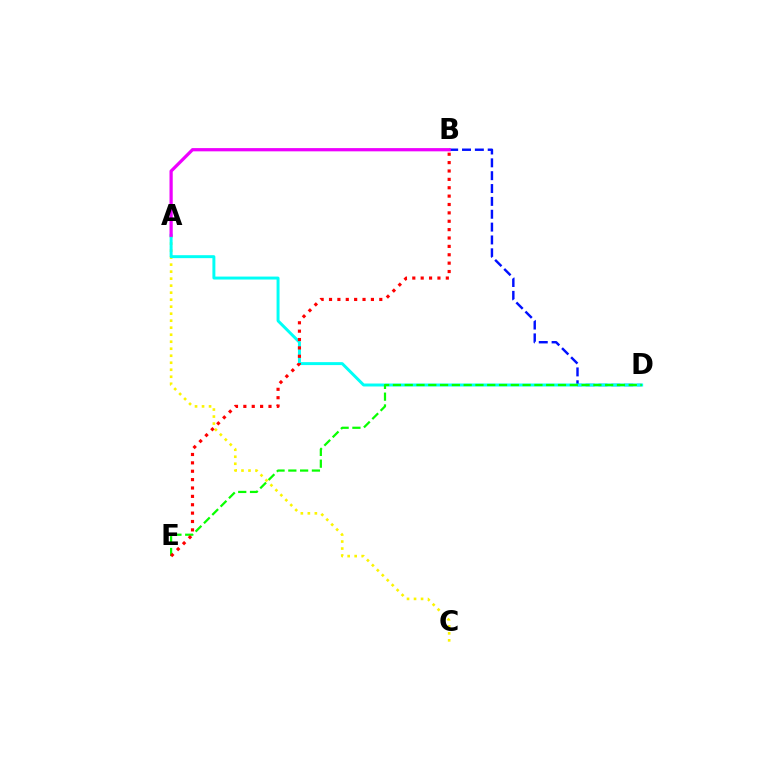{('A', 'C'): [{'color': '#fcf500', 'line_style': 'dotted', 'thickness': 1.9}], ('B', 'D'): [{'color': '#0010ff', 'line_style': 'dashed', 'thickness': 1.75}], ('A', 'D'): [{'color': '#00fff6', 'line_style': 'solid', 'thickness': 2.13}], ('A', 'B'): [{'color': '#ee00ff', 'line_style': 'solid', 'thickness': 2.33}], ('D', 'E'): [{'color': '#08ff00', 'line_style': 'dashed', 'thickness': 1.6}], ('B', 'E'): [{'color': '#ff0000', 'line_style': 'dotted', 'thickness': 2.28}]}